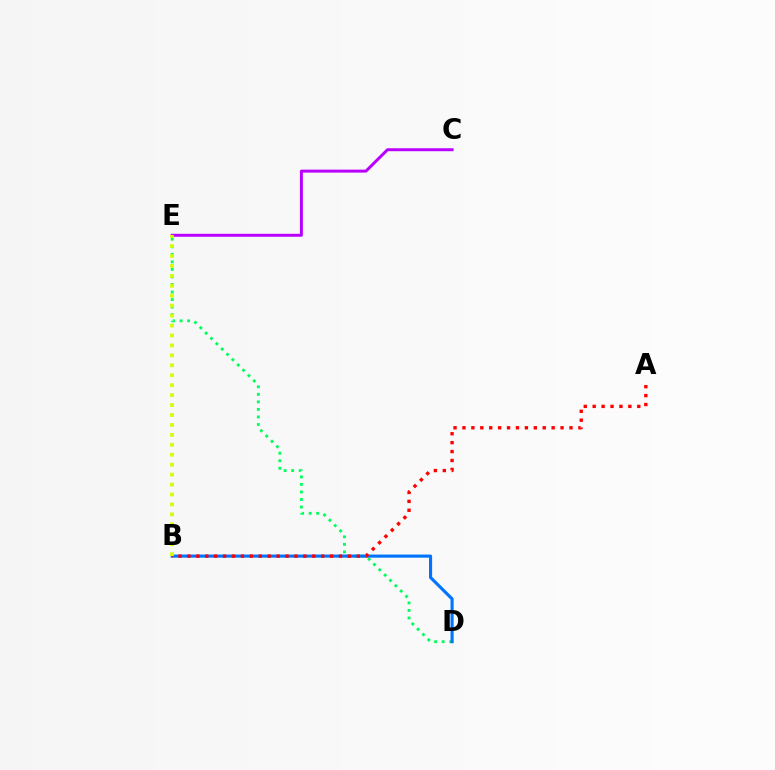{('D', 'E'): [{'color': '#00ff5c', 'line_style': 'dotted', 'thickness': 2.05}], ('C', 'E'): [{'color': '#b900ff', 'line_style': 'solid', 'thickness': 2.14}], ('B', 'D'): [{'color': '#0074ff', 'line_style': 'solid', 'thickness': 2.24}], ('A', 'B'): [{'color': '#ff0000', 'line_style': 'dotted', 'thickness': 2.42}], ('B', 'E'): [{'color': '#d1ff00', 'line_style': 'dotted', 'thickness': 2.7}]}